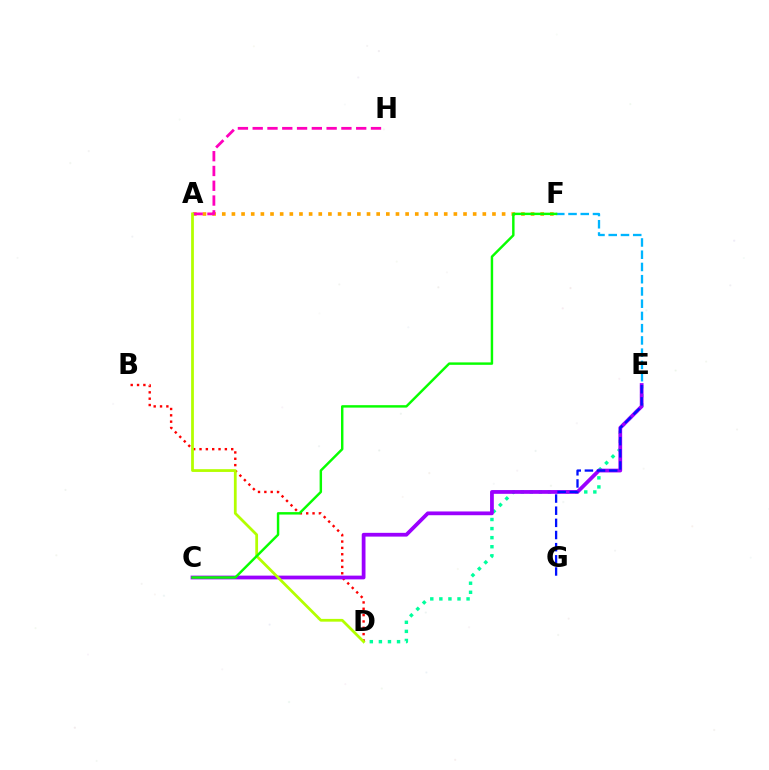{('A', 'F'): [{'color': '#ffa500', 'line_style': 'dotted', 'thickness': 2.62}], ('D', 'E'): [{'color': '#00ff9d', 'line_style': 'dotted', 'thickness': 2.46}], ('B', 'D'): [{'color': '#ff0000', 'line_style': 'dotted', 'thickness': 1.72}], ('C', 'E'): [{'color': '#9b00ff', 'line_style': 'solid', 'thickness': 2.71}], ('A', 'H'): [{'color': '#ff00bd', 'line_style': 'dashed', 'thickness': 2.01}], ('E', 'G'): [{'color': '#0010ff', 'line_style': 'dashed', 'thickness': 1.65}], ('A', 'D'): [{'color': '#b3ff00', 'line_style': 'solid', 'thickness': 1.99}], ('E', 'F'): [{'color': '#00b5ff', 'line_style': 'dashed', 'thickness': 1.66}], ('C', 'F'): [{'color': '#08ff00', 'line_style': 'solid', 'thickness': 1.76}]}